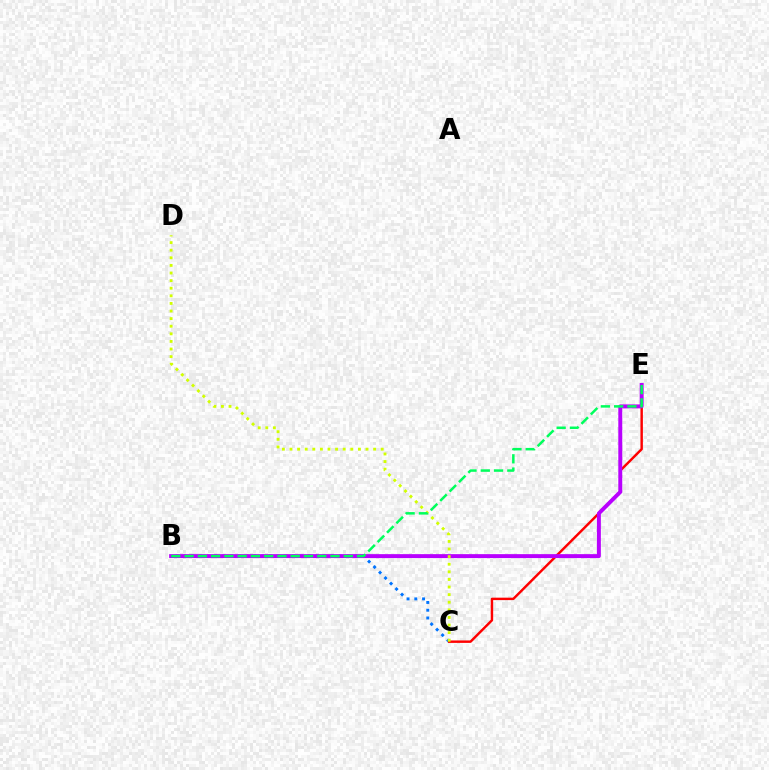{('B', 'C'): [{'color': '#0074ff', 'line_style': 'dotted', 'thickness': 2.11}], ('C', 'E'): [{'color': '#ff0000', 'line_style': 'solid', 'thickness': 1.76}], ('B', 'E'): [{'color': '#b900ff', 'line_style': 'solid', 'thickness': 2.84}, {'color': '#00ff5c', 'line_style': 'dashed', 'thickness': 1.8}], ('C', 'D'): [{'color': '#d1ff00', 'line_style': 'dotted', 'thickness': 2.07}]}